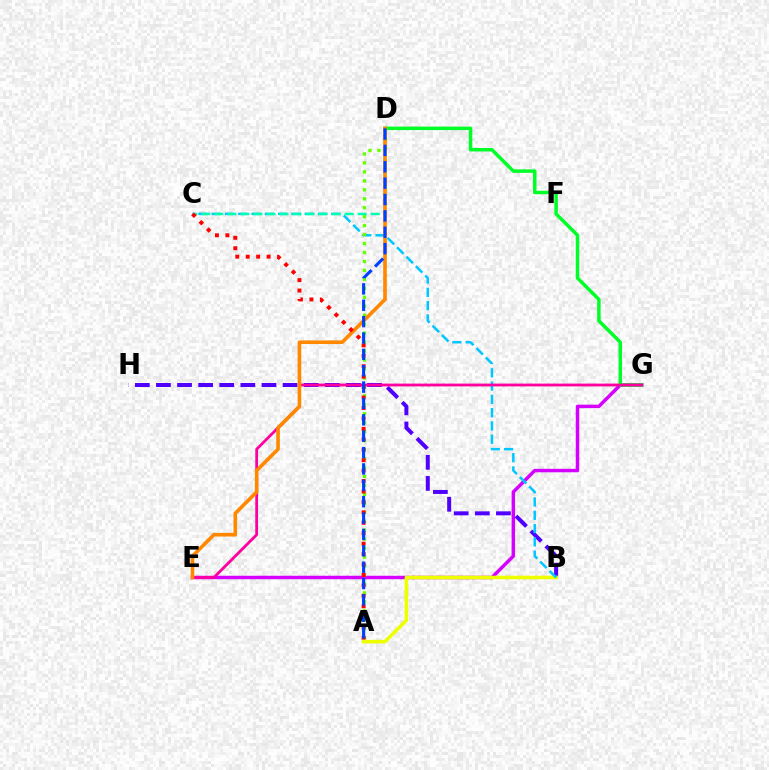{('E', 'G'): [{'color': '#d600ff', 'line_style': 'solid', 'thickness': 2.49}, {'color': '#ff00a0', 'line_style': 'solid', 'thickness': 2.02}], ('B', 'H'): [{'color': '#4f00ff', 'line_style': 'dashed', 'thickness': 2.87}], ('D', 'G'): [{'color': '#00ff27', 'line_style': 'solid', 'thickness': 2.52}], ('A', 'B'): [{'color': '#eeff00', 'line_style': 'solid', 'thickness': 2.58}], ('B', 'C'): [{'color': '#00c7ff', 'line_style': 'dashed', 'thickness': 1.8}], ('A', 'D'): [{'color': '#66ff00', 'line_style': 'dotted', 'thickness': 2.43}, {'color': '#003fff', 'line_style': 'dashed', 'thickness': 2.22}], ('C', 'D'): [{'color': '#00ffaf', 'line_style': 'dashed', 'thickness': 1.77}], ('D', 'E'): [{'color': '#ff8800', 'line_style': 'solid', 'thickness': 2.61}], ('A', 'C'): [{'color': '#ff0000', 'line_style': 'dotted', 'thickness': 2.84}]}